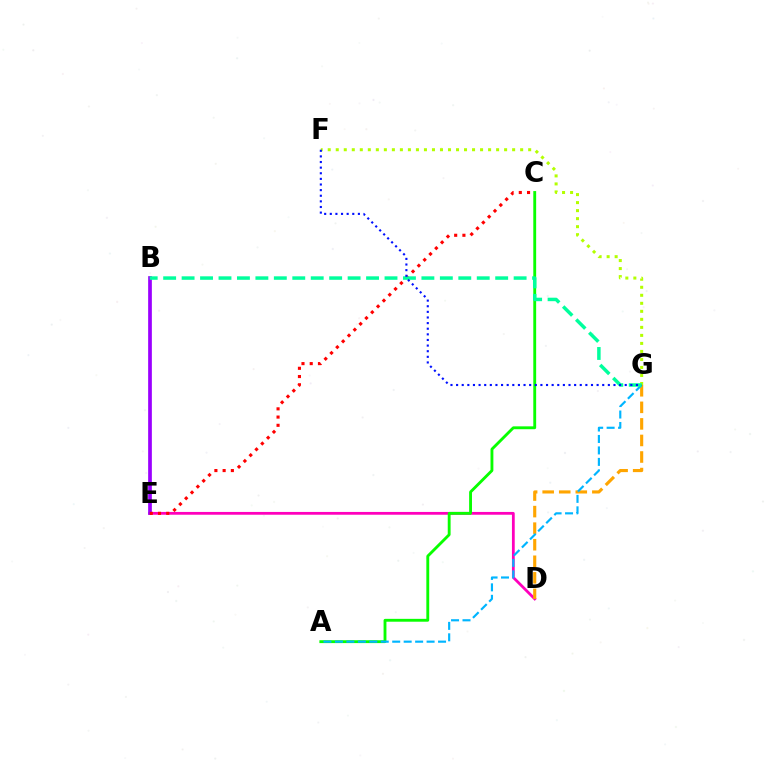{('D', 'E'): [{'color': '#ff00bd', 'line_style': 'solid', 'thickness': 2.0}], ('A', 'C'): [{'color': '#08ff00', 'line_style': 'solid', 'thickness': 2.06}], ('D', 'G'): [{'color': '#ffa500', 'line_style': 'dashed', 'thickness': 2.25}], ('A', 'G'): [{'color': '#00b5ff', 'line_style': 'dashed', 'thickness': 1.56}], ('F', 'G'): [{'color': '#b3ff00', 'line_style': 'dotted', 'thickness': 2.18}, {'color': '#0010ff', 'line_style': 'dotted', 'thickness': 1.53}], ('B', 'E'): [{'color': '#9b00ff', 'line_style': 'solid', 'thickness': 2.67}], ('C', 'E'): [{'color': '#ff0000', 'line_style': 'dotted', 'thickness': 2.24}], ('B', 'G'): [{'color': '#00ff9d', 'line_style': 'dashed', 'thickness': 2.51}]}